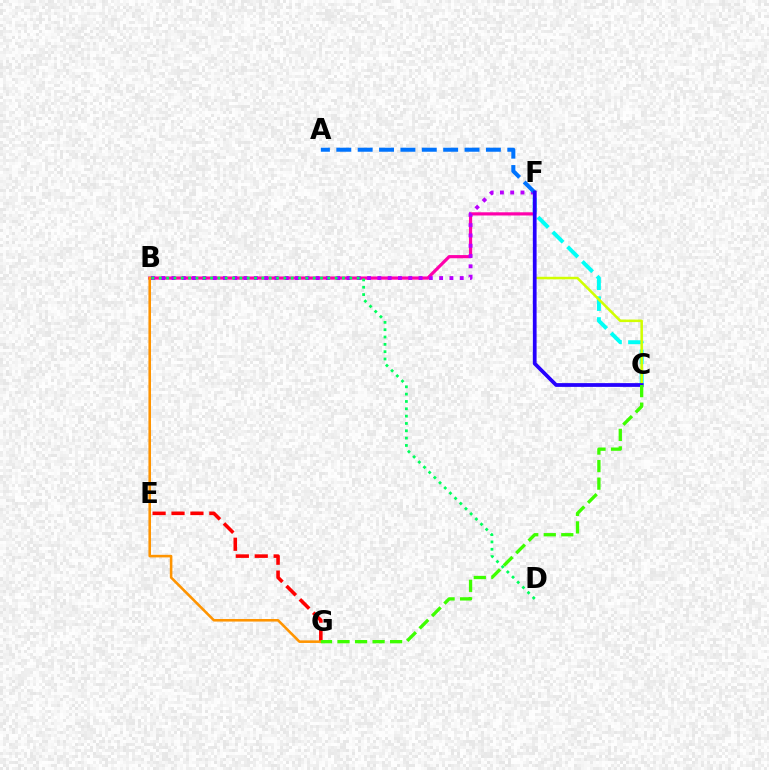{('B', 'F'): [{'color': '#ff00ac', 'line_style': 'solid', 'thickness': 2.29}, {'color': '#b900ff', 'line_style': 'dotted', 'thickness': 2.8}], ('B', 'D'): [{'color': '#00ff5c', 'line_style': 'dotted', 'thickness': 1.99}], ('E', 'G'): [{'color': '#ff0000', 'line_style': 'dashed', 'thickness': 2.57}], ('C', 'F'): [{'color': '#00fff6', 'line_style': 'dashed', 'thickness': 2.83}, {'color': '#d1ff00', 'line_style': 'solid', 'thickness': 1.82}, {'color': '#2500ff', 'line_style': 'solid', 'thickness': 2.7}], ('B', 'G'): [{'color': '#ff9400', 'line_style': 'solid', 'thickness': 1.85}], ('A', 'F'): [{'color': '#0074ff', 'line_style': 'dashed', 'thickness': 2.9}], ('C', 'G'): [{'color': '#3dff00', 'line_style': 'dashed', 'thickness': 2.38}]}